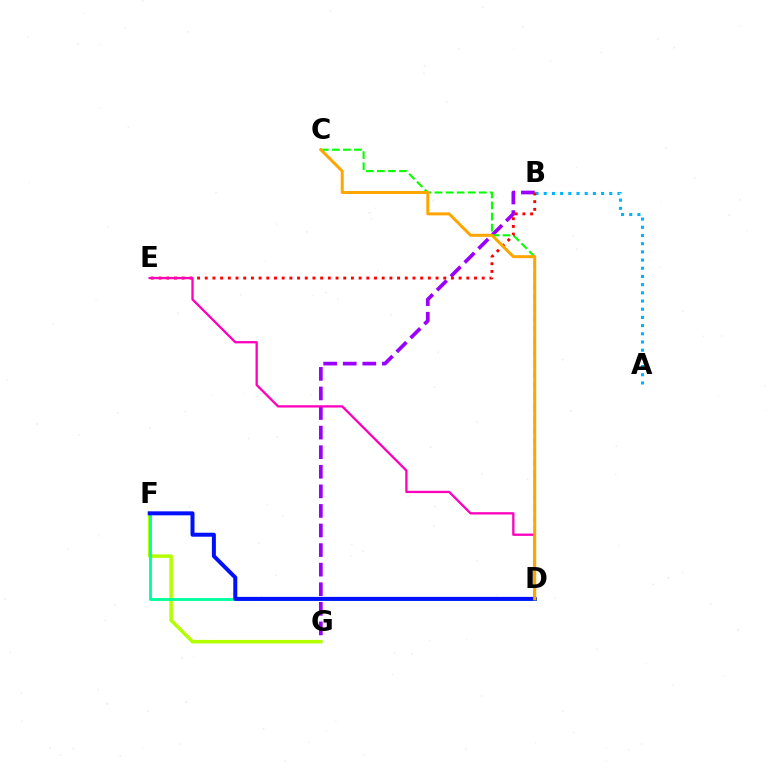{('B', 'G'): [{'color': '#9b00ff', 'line_style': 'dashed', 'thickness': 2.66}], ('F', 'G'): [{'color': '#b3ff00', 'line_style': 'solid', 'thickness': 2.52}], ('C', 'D'): [{'color': '#08ff00', 'line_style': 'dashed', 'thickness': 1.5}, {'color': '#ffa500', 'line_style': 'solid', 'thickness': 2.14}], ('A', 'B'): [{'color': '#00b5ff', 'line_style': 'dotted', 'thickness': 2.23}], ('D', 'F'): [{'color': '#00ff9d', 'line_style': 'solid', 'thickness': 2.05}, {'color': '#0010ff', 'line_style': 'solid', 'thickness': 2.87}], ('B', 'E'): [{'color': '#ff0000', 'line_style': 'dotted', 'thickness': 2.09}], ('D', 'E'): [{'color': '#ff00bd', 'line_style': 'solid', 'thickness': 1.65}]}